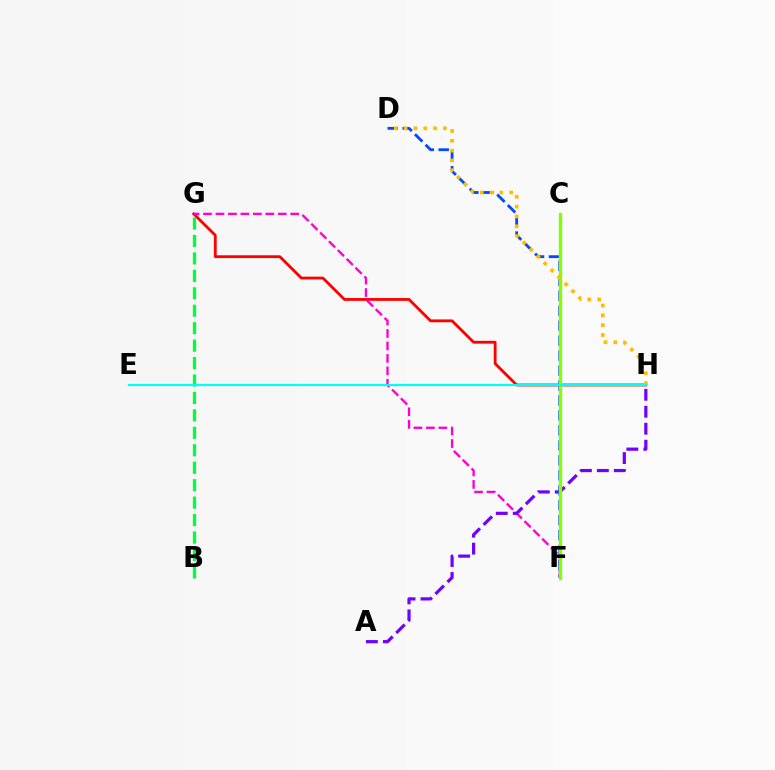{('G', 'H'): [{'color': '#ff0000', 'line_style': 'solid', 'thickness': 2.02}], ('F', 'G'): [{'color': '#ff00cf', 'line_style': 'dashed', 'thickness': 1.69}], ('A', 'H'): [{'color': '#7200ff', 'line_style': 'dashed', 'thickness': 2.3}], ('D', 'F'): [{'color': '#004bff', 'line_style': 'dashed', 'thickness': 2.03}], ('B', 'G'): [{'color': '#00ff39', 'line_style': 'dashed', 'thickness': 2.37}], ('C', 'F'): [{'color': '#84ff00', 'line_style': 'solid', 'thickness': 2.41}], ('D', 'H'): [{'color': '#ffbd00', 'line_style': 'dotted', 'thickness': 2.67}], ('E', 'H'): [{'color': '#00fff6', 'line_style': 'solid', 'thickness': 1.57}]}